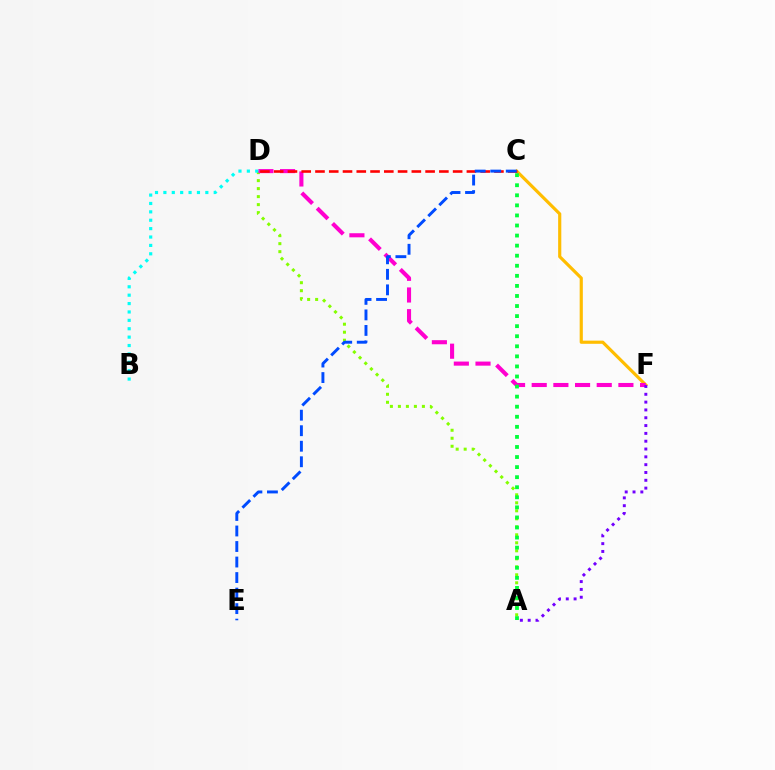{('A', 'D'): [{'color': '#84ff00', 'line_style': 'dotted', 'thickness': 2.17}], ('C', 'F'): [{'color': '#ffbd00', 'line_style': 'solid', 'thickness': 2.28}], ('D', 'F'): [{'color': '#ff00cf', 'line_style': 'dashed', 'thickness': 2.94}], ('A', 'F'): [{'color': '#7200ff', 'line_style': 'dotted', 'thickness': 2.12}], ('C', 'D'): [{'color': '#ff0000', 'line_style': 'dashed', 'thickness': 1.87}], ('B', 'D'): [{'color': '#00fff6', 'line_style': 'dotted', 'thickness': 2.28}], ('A', 'C'): [{'color': '#00ff39', 'line_style': 'dotted', 'thickness': 2.74}], ('C', 'E'): [{'color': '#004bff', 'line_style': 'dashed', 'thickness': 2.11}]}